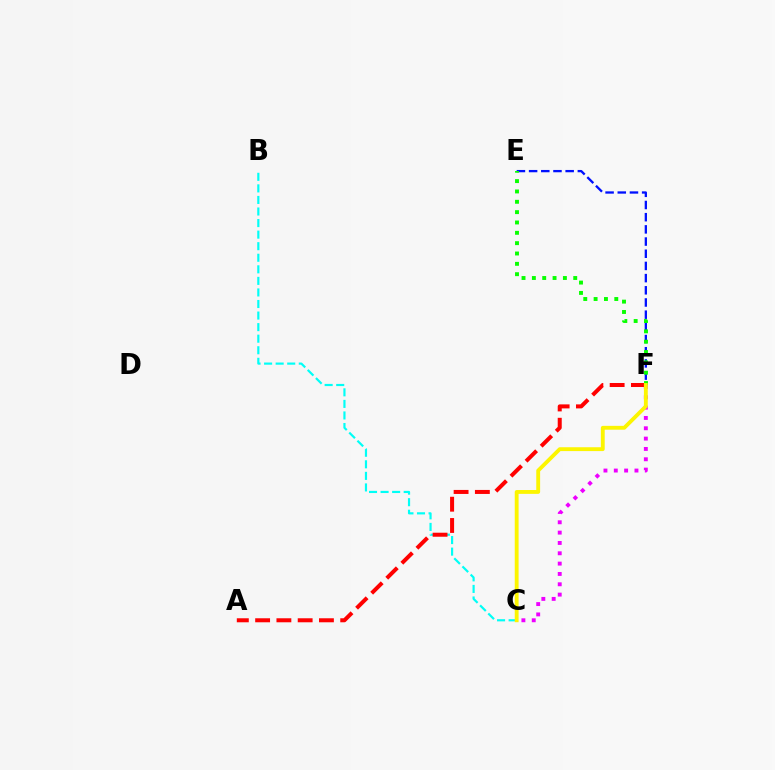{('B', 'C'): [{'color': '#00fff6', 'line_style': 'dashed', 'thickness': 1.57}], ('C', 'F'): [{'color': '#ee00ff', 'line_style': 'dotted', 'thickness': 2.81}, {'color': '#fcf500', 'line_style': 'solid', 'thickness': 2.77}], ('E', 'F'): [{'color': '#0010ff', 'line_style': 'dashed', 'thickness': 1.66}, {'color': '#08ff00', 'line_style': 'dotted', 'thickness': 2.81}], ('A', 'F'): [{'color': '#ff0000', 'line_style': 'dashed', 'thickness': 2.89}]}